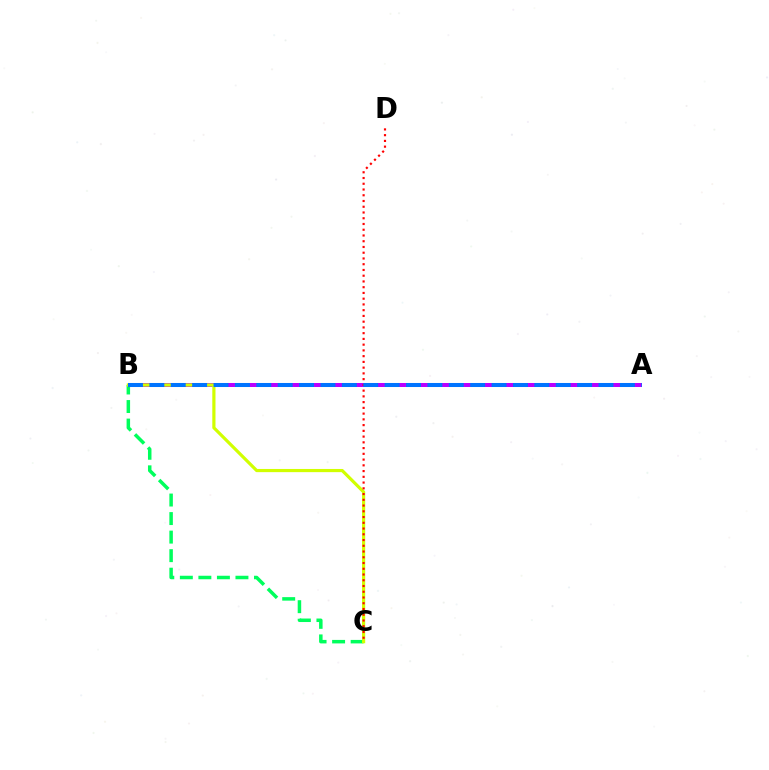{('A', 'B'): [{'color': '#b900ff', 'line_style': 'dashed', 'thickness': 2.87}, {'color': '#0074ff', 'line_style': 'dashed', 'thickness': 2.91}], ('B', 'C'): [{'color': '#00ff5c', 'line_style': 'dashed', 'thickness': 2.52}, {'color': '#d1ff00', 'line_style': 'solid', 'thickness': 2.29}], ('C', 'D'): [{'color': '#ff0000', 'line_style': 'dotted', 'thickness': 1.56}]}